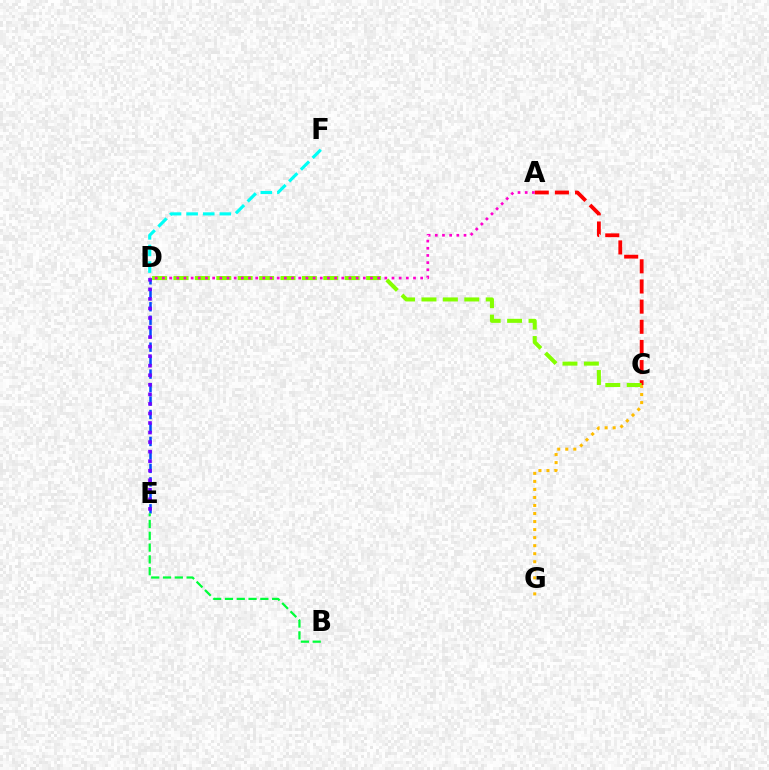{('D', 'E'): [{'color': '#004bff', 'line_style': 'dashed', 'thickness': 1.83}, {'color': '#7200ff', 'line_style': 'dotted', 'thickness': 2.59}], ('A', 'C'): [{'color': '#ff0000', 'line_style': 'dashed', 'thickness': 2.74}], ('C', 'D'): [{'color': '#84ff00', 'line_style': 'dashed', 'thickness': 2.91}], ('A', 'D'): [{'color': '#ff00cf', 'line_style': 'dotted', 'thickness': 1.95}], ('C', 'G'): [{'color': '#ffbd00', 'line_style': 'dotted', 'thickness': 2.18}], ('B', 'E'): [{'color': '#00ff39', 'line_style': 'dashed', 'thickness': 1.6}], ('D', 'F'): [{'color': '#00fff6', 'line_style': 'dashed', 'thickness': 2.26}]}